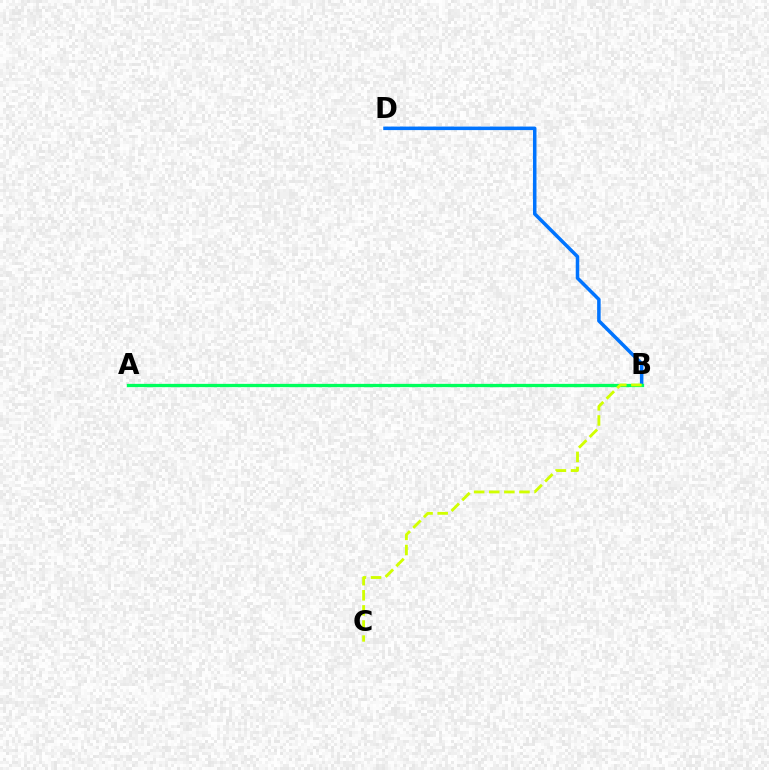{('A', 'B'): [{'color': '#ff0000', 'line_style': 'dotted', 'thickness': 2.11}, {'color': '#b900ff', 'line_style': 'solid', 'thickness': 1.88}, {'color': '#00ff5c', 'line_style': 'solid', 'thickness': 2.36}], ('B', 'D'): [{'color': '#0074ff', 'line_style': 'solid', 'thickness': 2.53}], ('B', 'C'): [{'color': '#d1ff00', 'line_style': 'dashed', 'thickness': 2.05}]}